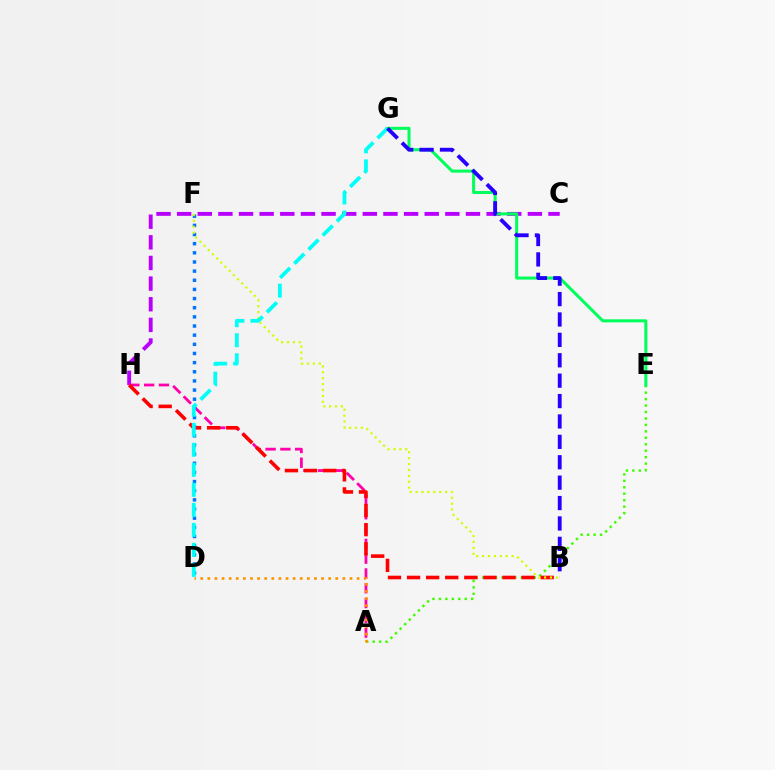{('A', 'E'): [{'color': '#3dff00', 'line_style': 'dotted', 'thickness': 1.75}], ('C', 'H'): [{'color': '#b900ff', 'line_style': 'dashed', 'thickness': 2.8}], ('A', 'H'): [{'color': '#ff00ac', 'line_style': 'dashed', 'thickness': 2.01}], ('B', 'H'): [{'color': '#ff0000', 'line_style': 'dashed', 'thickness': 2.59}], ('D', 'F'): [{'color': '#0074ff', 'line_style': 'dotted', 'thickness': 2.49}], ('A', 'D'): [{'color': '#ff9400', 'line_style': 'dotted', 'thickness': 1.93}], ('B', 'F'): [{'color': '#d1ff00', 'line_style': 'dotted', 'thickness': 1.6}], ('E', 'G'): [{'color': '#00ff5c', 'line_style': 'solid', 'thickness': 2.19}], ('D', 'G'): [{'color': '#00fff6', 'line_style': 'dashed', 'thickness': 2.72}], ('B', 'G'): [{'color': '#2500ff', 'line_style': 'dashed', 'thickness': 2.77}]}